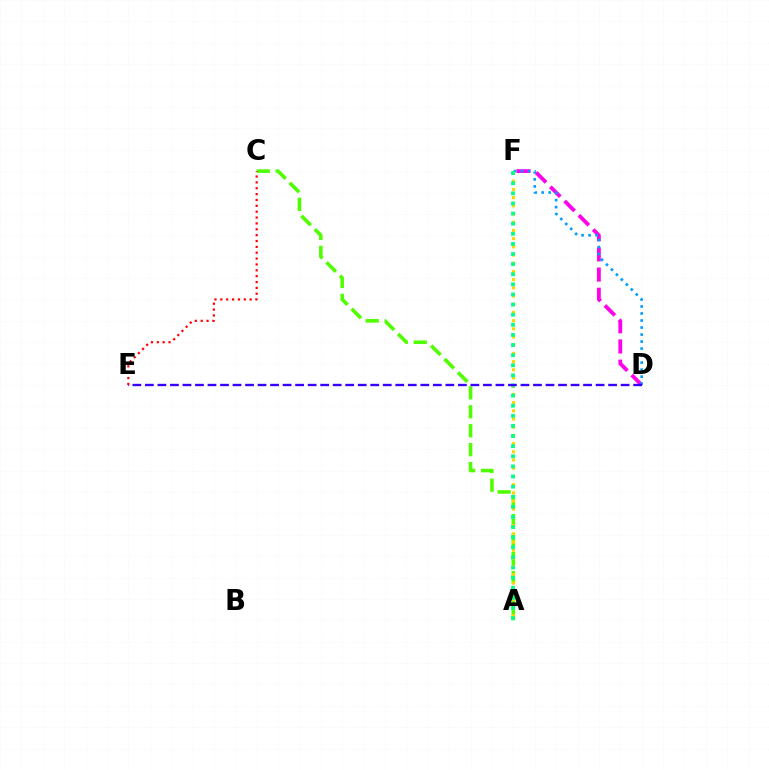{('A', 'C'): [{'color': '#4fff00', 'line_style': 'dashed', 'thickness': 2.58}], ('D', 'F'): [{'color': '#ff00ed', 'line_style': 'dashed', 'thickness': 2.74}, {'color': '#009eff', 'line_style': 'dotted', 'thickness': 1.91}], ('A', 'F'): [{'color': '#ffd500', 'line_style': 'dotted', 'thickness': 2.23}, {'color': '#00ff86', 'line_style': 'dotted', 'thickness': 2.75}], ('D', 'E'): [{'color': '#3700ff', 'line_style': 'dashed', 'thickness': 1.7}], ('C', 'E'): [{'color': '#ff0000', 'line_style': 'dotted', 'thickness': 1.59}]}